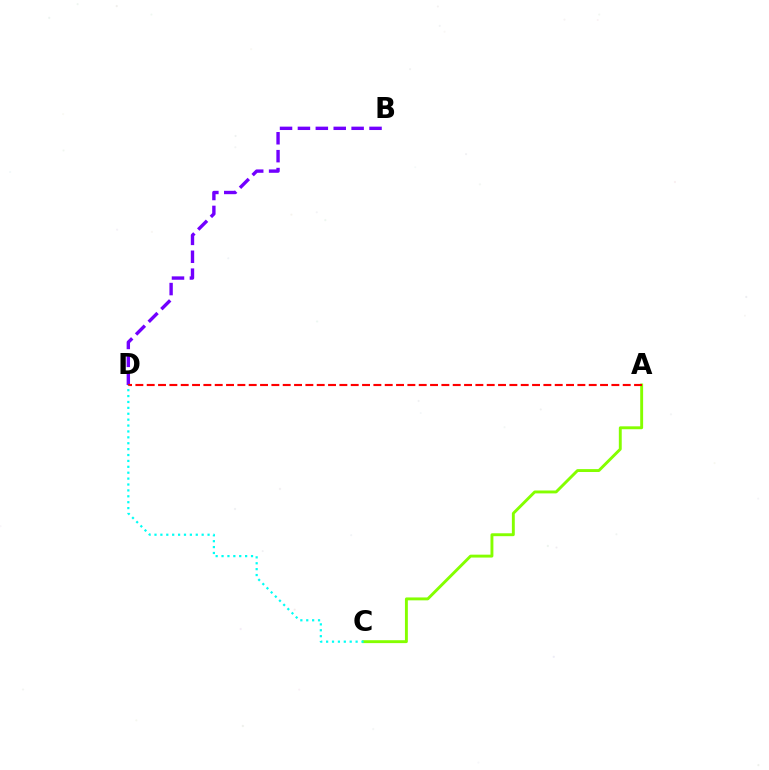{('A', 'C'): [{'color': '#84ff00', 'line_style': 'solid', 'thickness': 2.09}], ('B', 'D'): [{'color': '#7200ff', 'line_style': 'dashed', 'thickness': 2.43}], ('A', 'D'): [{'color': '#ff0000', 'line_style': 'dashed', 'thickness': 1.54}], ('C', 'D'): [{'color': '#00fff6', 'line_style': 'dotted', 'thickness': 1.6}]}